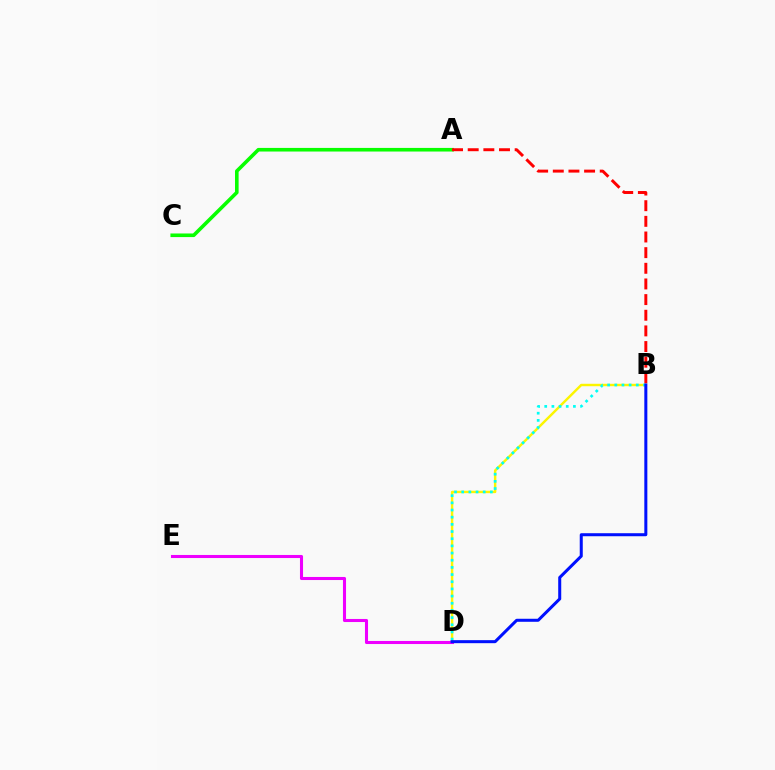{('A', 'C'): [{'color': '#08ff00', 'line_style': 'solid', 'thickness': 2.6}], ('B', 'D'): [{'color': '#fcf500', 'line_style': 'solid', 'thickness': 1.75}, {'color': '#00fff6', 'line_style': 'dotted', 'thickness': 1.95}, {'color': '#0010ff', 'line_style': 'solid', 'thickness': 2.18}], ('A', 'B'): [{'color': '#ff0000', 'line_style': 'dashed', 'thickness': 2.13}], ('D', 'E'): [{'color': '#ee00ff', 'line_style': 'solid', 'thickness': 2.21}]}